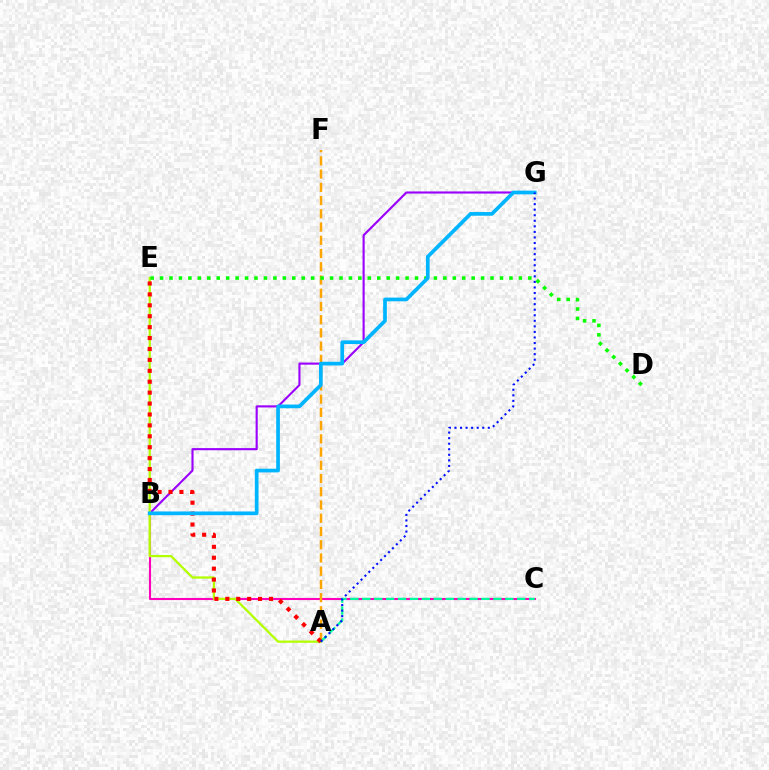{('B', 'C'): [{'color': '#ff00bd', 'line_style': 'solid', 'thickness': 1.51}], ('B', 'G'): [{'color': '#9b00ff', 'line_style': 'solid', 'thickness': 1.53}, {'color': '#00b5ff', 'line_style': 'solid', 'thickness': 2.66}], ('A', 'E'): [{'color': '#b3ff00', 'line_style': 'solid', 'thickness': 1.63}, {'color': '#ff0000', 'line_style': 'dotted', 'thickness': 2.97}], ('A', 'F'): [{'color': '#ffa500', 'line_style': 'dashed', 'thickness': 1.8}], ('D', 'E'): [{'color': '#08ff00', 'line_style': 'dotted', 'thickness': 2.57}], ('A', 'C'): [{'color': '#00ff9d', 'line_style': 'dashed', 'thickness': 1.62}], ('A', 'G'): [{'color': '#0010ff', 'line_style': 'dotted', 'thickness': 1.51}]}